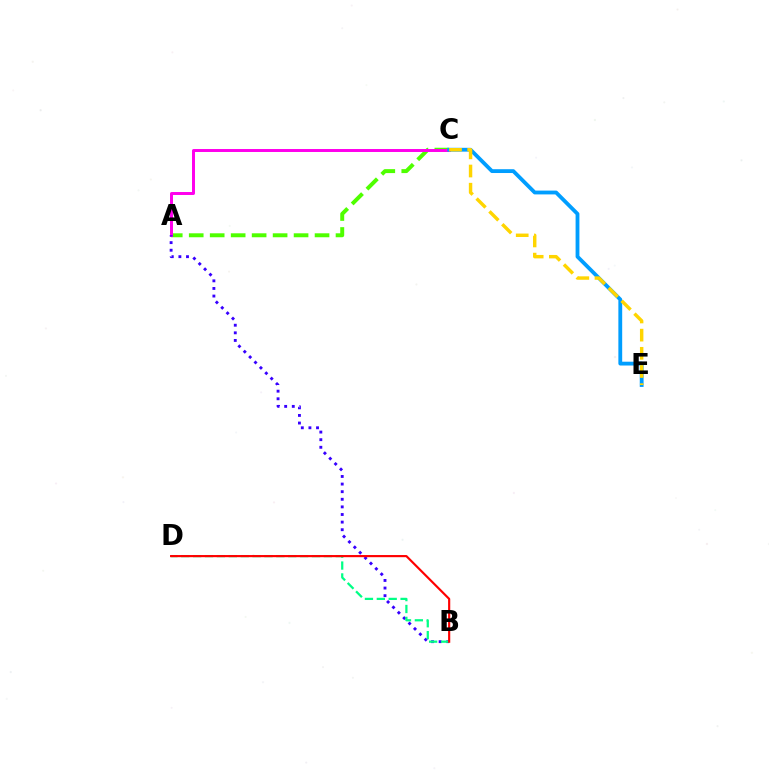{('A', 'C'): [{'color': '#4fff00', 'line_style': 'dashed', 'thickness': 2.85}, {'color': '#ff00ed', 'line_style': 'solid', 'thickness': 2.14}], ('A', 'B'): [{'color': '#3700ff', 'line_style': 'dotted', 'thickness': 2.07}], ('C', 'E'): [{'color': '#009eff', 'line_style': 'solid', 'thickness': 2.75}, {'color': '#ffd500', 'line_style': 'dashed', 'thickness': 2.47}], ('B', 'D'): [{'color': '#00ff86', 'line_style': 'dashed', 'thickness': 1.61}, {'color': '#ff0000', 'line_style': 'solid', 'thickness': 1.56}]}